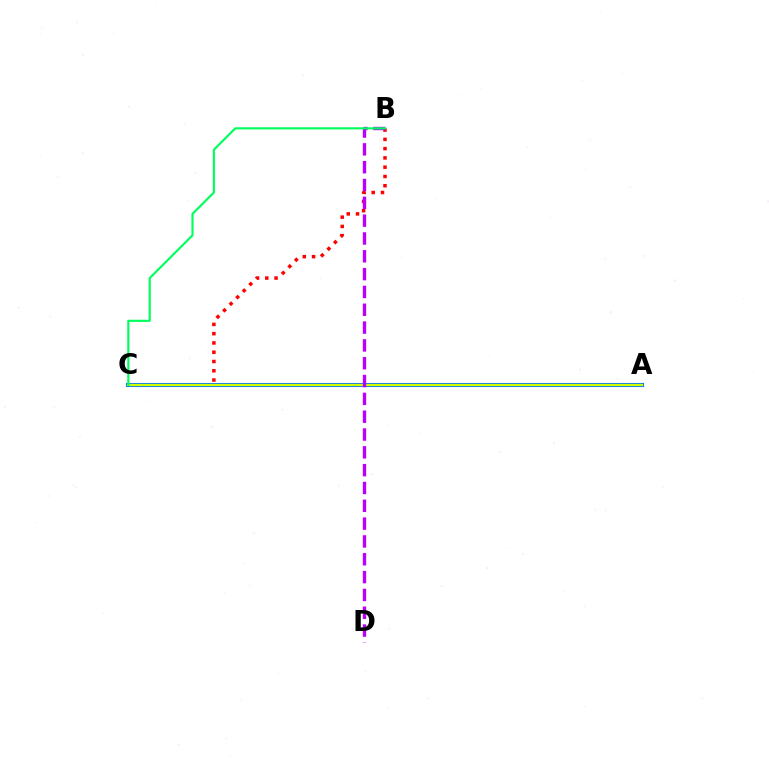{('B', 'C'): [{'color': '#ff0000', 'line_style': 'dotted', 'thickness': 2.52}, {'color': '#00ff5c', 'line_style': 'solid', 'thickness': 1.56}], ('A', 'C'): [{'color': '#0074ff', 'line_style': 'solid', 'thickness': 2.93}, {'color': '#d1ff00', 'line_style': 'solid', 'thickness': 1.67}], ('B', 'D'): [{'color': '#b900ff', 'line_style': 'dashed', 'thickness': 2.42}]}